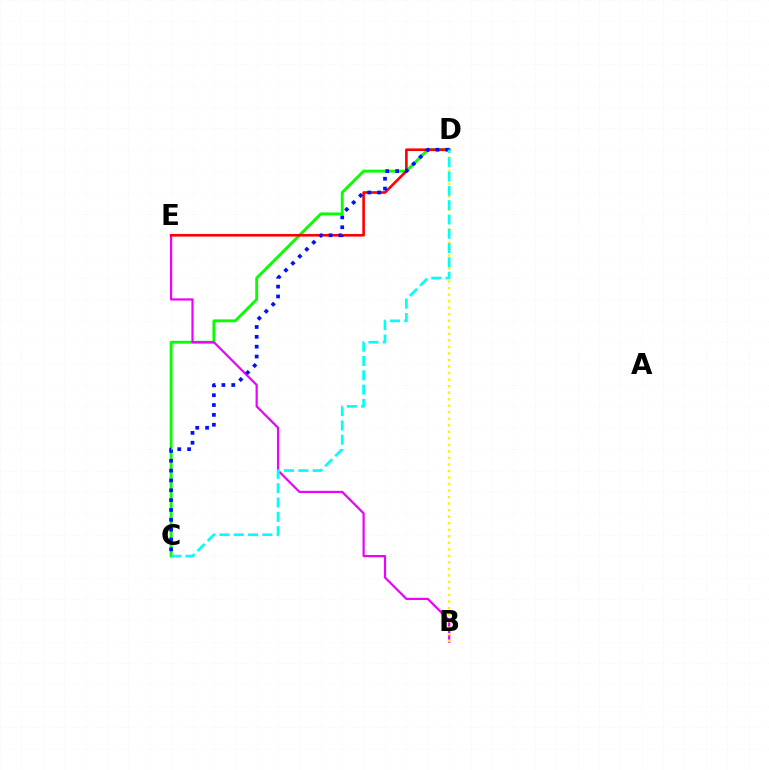{('C', 'D'): [{'color': '#08ff00', 'line_style': 'solid', 'thickness': 2.07}, {'color': '#0010ff', 'line_style': 'dotted', 'thickness': 2.68}, {'color': '#00fff6', 'line_style': 'dashed', 'thickness': 1.94}], ('B', 'E'): [{'color': '#ee00ff', 'line_style': 'solid', 'thickness': 1.58}], ('D', 'E'): [{'color': '#ff0000', 'line_style': 'solid', 'thickness': 1.88}], ('B', 'D'): [{'color': '#fcf500', 'line_style': 'dotted', 'thickness': 1.77}]}